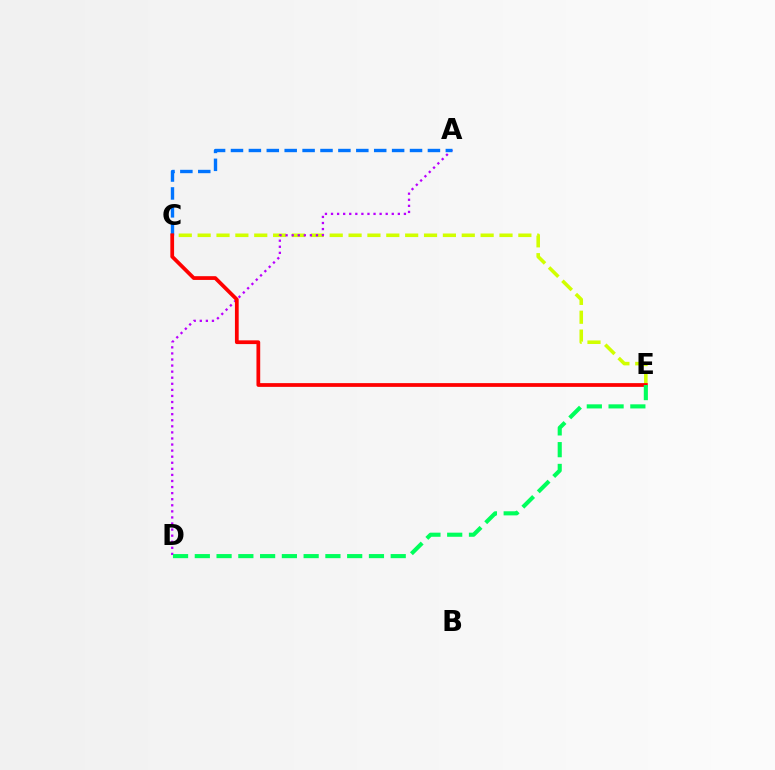{('C', 'E'): [{'color': '#d1ff00', 'line_style': 'dashed', 'thickness': 2.56}, {'color': '#ff0000', 'line_style': 'solid', 'thickness': 2.7}], ('A', 'D'): [{'color': '#b900ff', 'line_style': 'dotted', 'thickness': 1.65}], ('A', 'C'): [{'color': '#0074ff', 'line_style': 'dashed', 'thickness': 2.43}], ('D', 'E'): [{'color': '#00ff5c', 'line_style': 'dashed', 'thickness': 2.96}]}